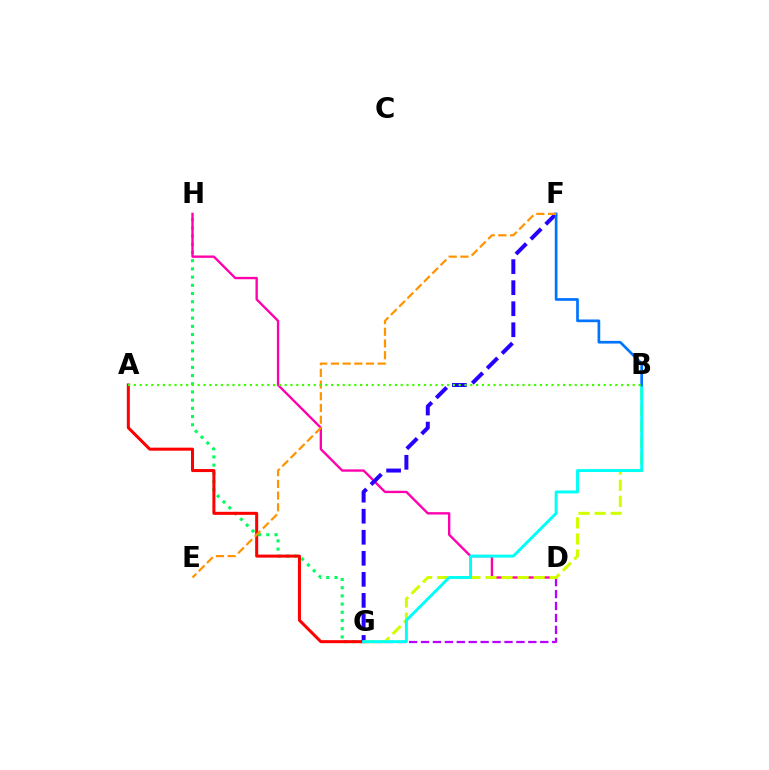{('G', 'H'): [{'color': '#00ff5c', 'line_style': 'dotted', 'thickness': 2.23}], ('D', 'H'): [{'color': '#ff00ac', 'line_style': 'solid', 'thickness': 1.7}], ('A', 'G'): [{'color': '#ff0000', 'line_style': 'solid', 'thickness': 2.18}], ('D', 'G'): [{'color': '#b900ff', 'line_style': 'dashed', 'thickness': 1.62}], ('F', 'G'): [{'color': '#2500ff', 'line_style': 'dashed', 'thickness': 2.86}], ('B', 'G'): [{'color': '#d1ff00', 'line_style': 'dashed', 'thickness': 2.18}, {'color': '#00fff6', 'line_style': 'solid', 'thickness': 2.11}], ('B', 'F'): [{'color': '#0074ff', 'line_style': 'solid', 'thickness': 1.94}], ('E', 'F'): [{'color': '#ff9400', 'line_style': 'dashed', 'thickness': 1.59}], ('A', 'B'): [{'color': '#3dff00', 'line_style': 'dotted', 'thickness': 1.58}]}